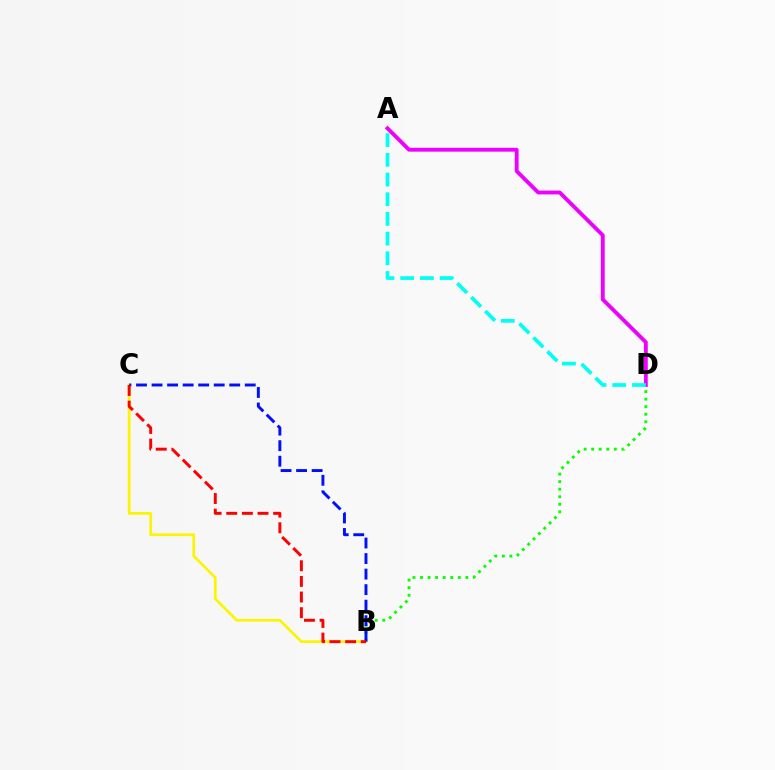{('B', 'D'): [{'color': '#08ff00', 'line_style': 'dotted', 'thickness': 2.05}], ('B', 'C'): [{'color': '#fcf500', 'line_style': 'solid', 'thickness': 1.94}, {'color': '#0010ff', 'line_style': 'dashed', 'thickness': 2.11}, {'color': '#ff0000', 'line_style': 'dashed', 'thickness': 2.13}], ('A', 'D'): [{'color': '#ee00ff', 'line_style': 'solid', 'thickness': 2.77}, {'color': '#00fff6', 'line_style': 'dashed', 'thickness': 2.68}]}